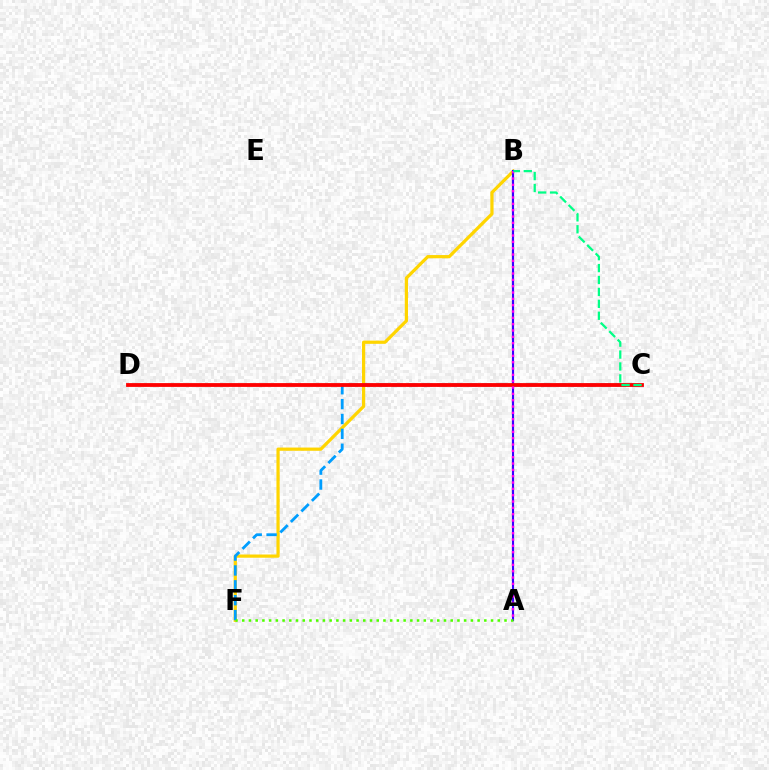{('B', 'F'): [{'color': '#ffd500', 'line_style': 'solid', 'thickness': 2.32}], ('C', 'F'): [{'color': '#009eff', 'line_style': 'dashed', 'thickness': 2.02}], ('A', 'B'): [{'color': '#3700ff', 'line_style': 'solid', 'thickness': 1.54}, {'color': '#ff00ed', 'line_style': 'dotted', 'thickness': 1.72}], ('C', 'D'): [{'color': '#ff0000', 'line_style': 'solid', 'thickness': 2.74}], ('A', 'F'): [{'color': '#4fff00', 'line_style': 'dotted', 'thickness': 1.83}], ('B', 'C'): [{'color': '#00ff86', 'line_style': 'dashed', 'thickness': 1.62}]}